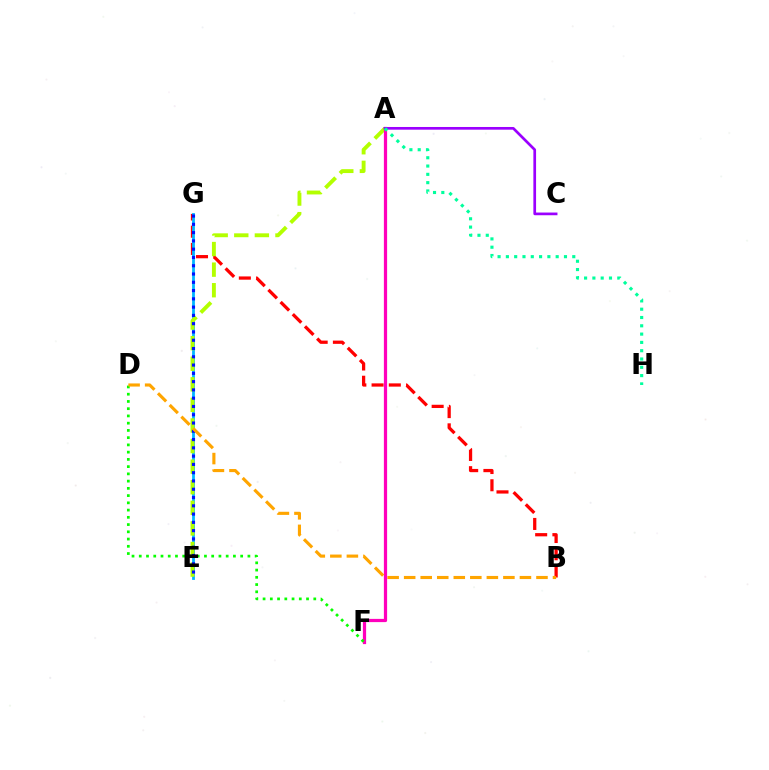{('B', 'G'): [{'color': '#ff0000', 'line_style': 'dashed', 'thickness': 2.34}], ('E', 'G'): [{'color': '#00b5ff', 'line_style': 'solid', 'thickness': 2.0}, {'color': '#0010ff', 'line_style': 'dotted', 'thickness': 2.25}], ('A', 'E'): [{'color': '#b3ff00', 'line_style': 'dashed', 'thickness': 2.8}], ('A', 'F'): [{'color': '#ff00bd', 'line_style': 'solid', 'thickness': 2.32}], ('A', 'C'): [{'color': '#9b00ff', 'line_style': 'solid', 'thickness': 1.94}], ('D', 'F'): [{'color': '#08ff00', 'line_style': 'dotted', 'thickness': 1.97}], ('A', 'H'): [{'color': '#00ff9d', 'line_style': 'dotted', 'thickness': 2.26}], ('B', 'D'): [{'color': '#ffa500', 'line_style': 'dashed', 'thickness': 2.25}]}